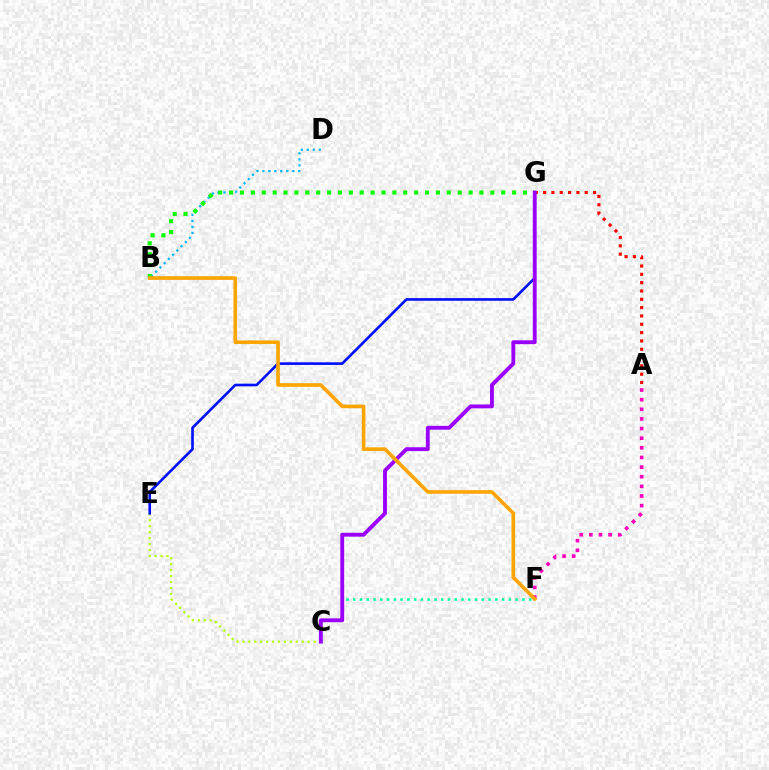{('C', 'F'): [{'color': '#00ff9d', 'line_style': 'dotted', 'thickness': 1.84}], ('C', 'E'): [{'color': '#b3ff00', 'line_style': 'dotted', 'thickness': 1.61}], ('B', 'D'): [{'color': '#00b5ff', 'line_style': 'dotted', 'thickness': 1.62}], ('A', 'G'): [{'color': '#ff0000', 'line_style': 'dotted', 'thickness': 2.26}], ('E', 'G'): [{'color': '#0010ff', 'line_style': 'solid', 'thickness': 1.9}], ('B', 'G'): [{'color': '#08ff00', 'line_style': 'dotted', 'thickness': 2.96}], ('A', 'F'): [{'color': '#ff00bd', 'line_style': 'dotted', 'thickness': 2.62}], ('C', 'G'): [{'color': '#9b00ff', 'line_style': 'solid', 'thickness': 2.78}], ('B', 'F'): [{'color': '#ffa500', 'line_style': 'solid', 'thickness': 2.62}]}